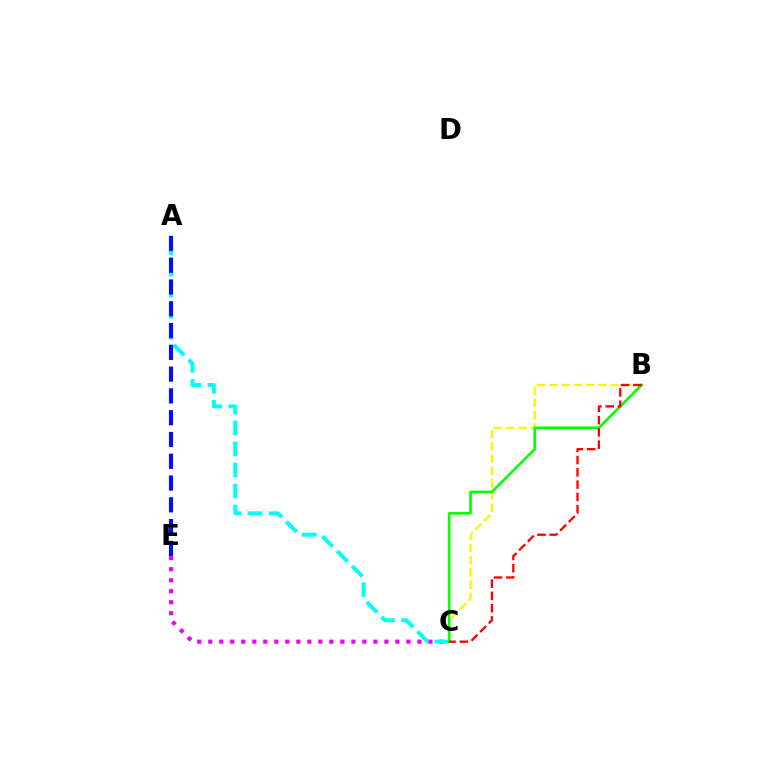{('C', 'E'): [{'color': '#ee00ff', 'line_style': 'dotted', 'thickness': 2.99}], ('A', 'C'): [{'color': '#00fff6', 'line_style': 'dashed', 'thickness': 2.86}], ('A', 'E'): [{'color': '#0010ff', 'line_style': 'dashed', 'thickness': 2.96}], ('B', 'C'): [{'color': '#fcf500', 'line_style': 'dashed', 'thickness': 1.67}, {'color': '#08ff00', 'line_style': 'solid', 'thickness': 1.91}, {'color': '#ff0000', 'line_style': 'dashed', 'thickness': 1.67}]}